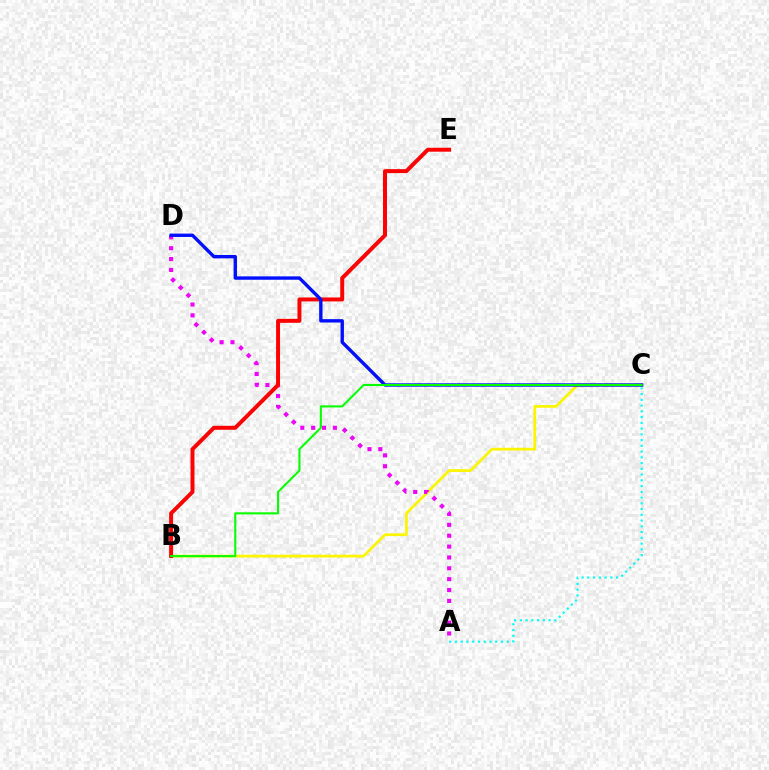{('B', 'C'): [{'color': '#fcf500', 'line_style': 'solid', 'thickness': 1.98}, {'color': '#08ff00', 'line_style': 'solid', 'thickness': 1.5}], ('A', 'D'): [{'color': '#ee00ff', 'line_style': 'dotted', 'thickness': 2.95}], ('A', 'C'): [{'color': '#00fff6', 'line_style': 'dotted', 'thickness': 1.56}], ('B', 'E'): [{'color': '#ff0000', 'line_style': 'solid', 'thickness': 2.84}], ('C', 'D'): [{'color': '#0010ff', 'line_style': 'solid', 'thickness': 2.43}]}